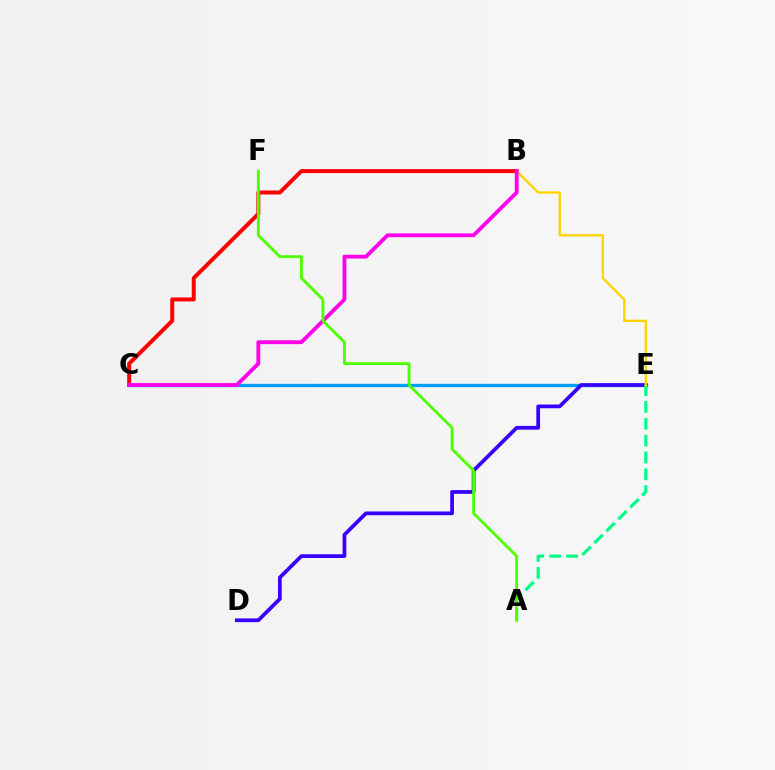{('C', 'E'): [{'color': '#009eff', 'line_style': 'solid', 'thickness': 2.41}], ('B', 'C'): [{'color': '#ff0000', 'line_style': 'solid', 'thickness': 2.87}, {'color': '#ff00ed', 'line_style': 'solid', 'thickness': 2.76}], ('D', 'E'): [{'color': '#3700ff', 'line_style': 'solid', 'thickness': 2.69}], ('A', 'E'): [{'color': '#00ff86', 'line_style': 'dashed', 'thickness': 2.29}], ('B', 'E'): [{'color': '#ffd500', 'line_style': 'solid', 'thickness': 1.72}], ('A', 'F'): [{'color': '#4fff00', 'line_style': 'solid', 'thickness': 2.07}]}